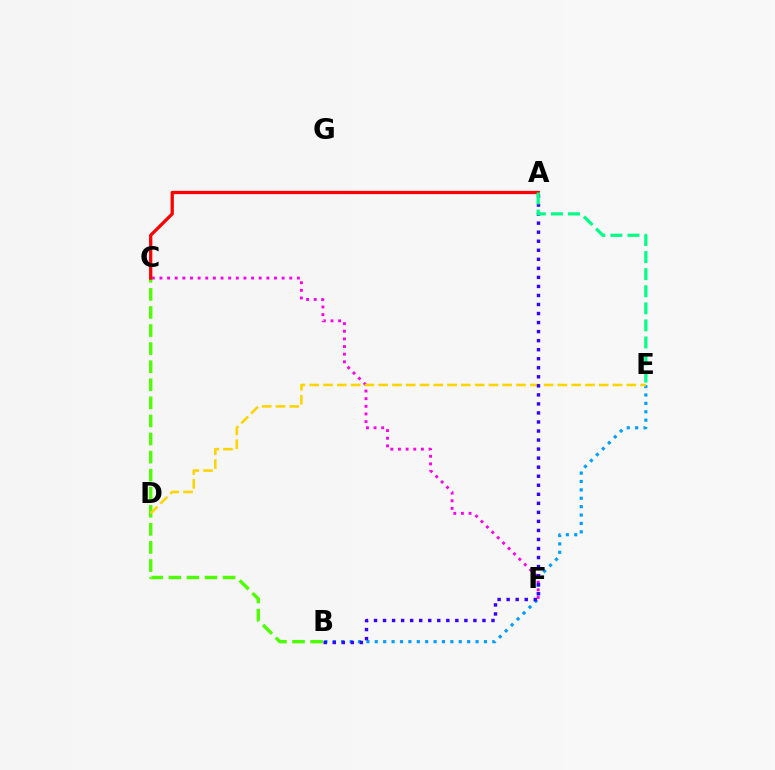{('C', 'F'): [{'color': '#ff00ed', 'line_style': 'dotted', 'thickness': 2.07}], ('B', 'C'): [{'color': '#4fff00', 'line_style': 'dashed', 'thickness': 2.46}], ('B', 'E'): [{'color': '#009eff', 'line_style': 'dotted', 'thickness': 2.28}], ('D', 'E'): [{'color': '#ffd500', 'line_style': 'dashed', 'thickness': 1.87}], ('A', 'C'): [{'color': '#ff0000', 'line_style': 'solid', 'thickness': 2.35}], ('A', 'B'): [{'color': '#3700ff', 'line_style': 'dotted', 'thickness': 2.46}], ('A', 'E'): [{'color': '#00ff86', 'line_style': 'dashed', 'thickness': 2.32}]}